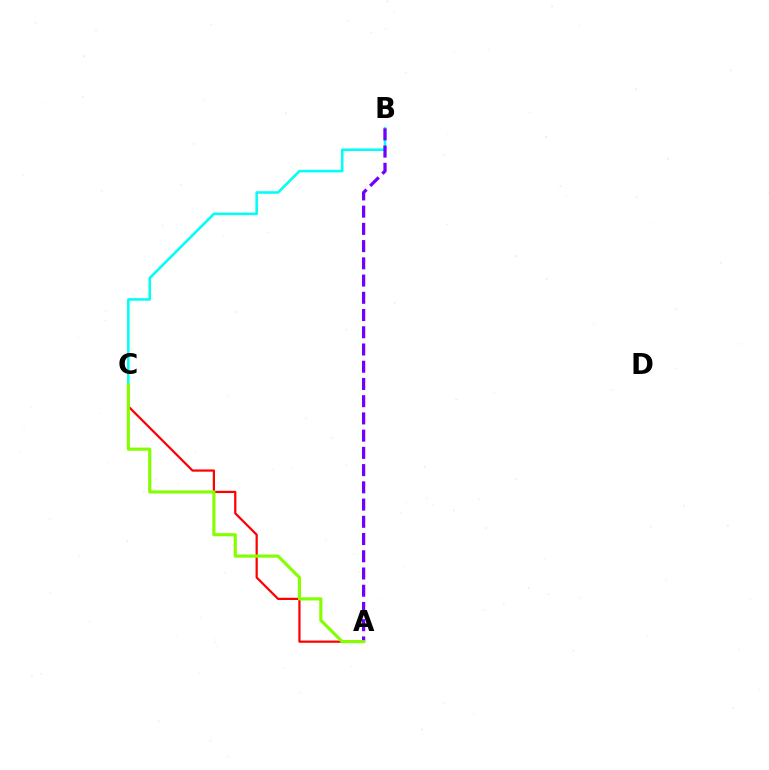{('A', 'C'): [{'color': '#ff0000', 'line_style': 'solid', 'thickness': 1.61}, {'color': '#84ff00', 'line_style': 'solid', 'thickness': 2.26}], ('B', 'C'): [{'color': '#00fff6', 'line_style': 'solid', 'thickness': 1.85}], ('A', 'B'): [{'color': '#7200ff', 'line_style': 'dashed', 'thickness': 2.34}]}